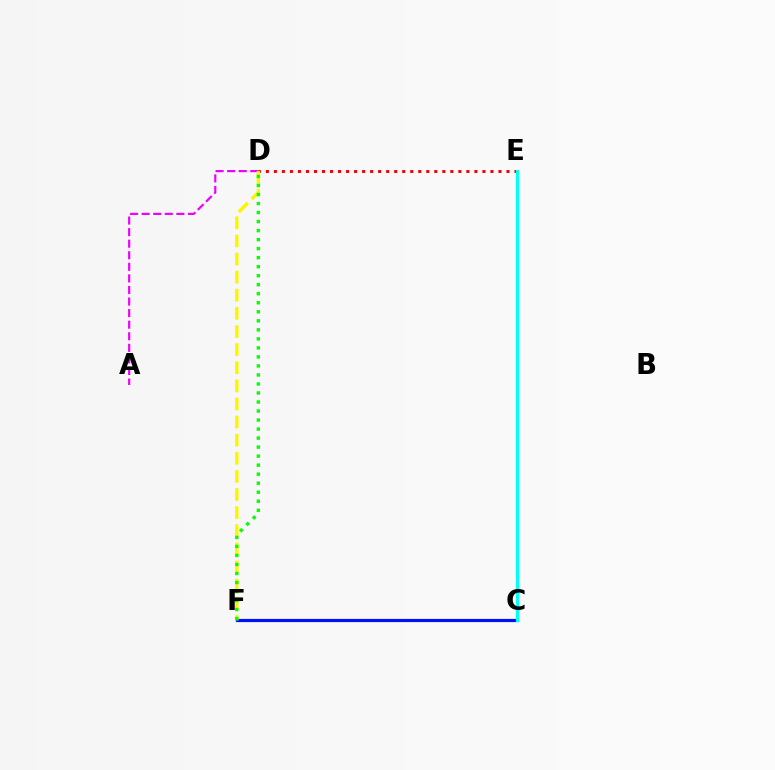{('C', 'F'): [{'color': '#0010ff', 'line_style': 'solid', 'thickness': 2.29}], ('D', 'E'): [{'color': '#ff0000', 'line_style': 'dotted', 'thickness': 2.18}], ('C', 'E'): [{'color': '#00fff6', 'line_style': 'solid', 'thickness': 2.27}], ('A', 'D'): [{'color': '#ee00ff', 'line_style': 'dashed', 'thickness': 1.57}], ('D', 'F'): [{'color': '#fcf500', 'line_style': 'dashed', 'thickness': 2.46}, {'color': '#08ff00', 'line_style': 'dotted', 'thickness': 2.45}]}